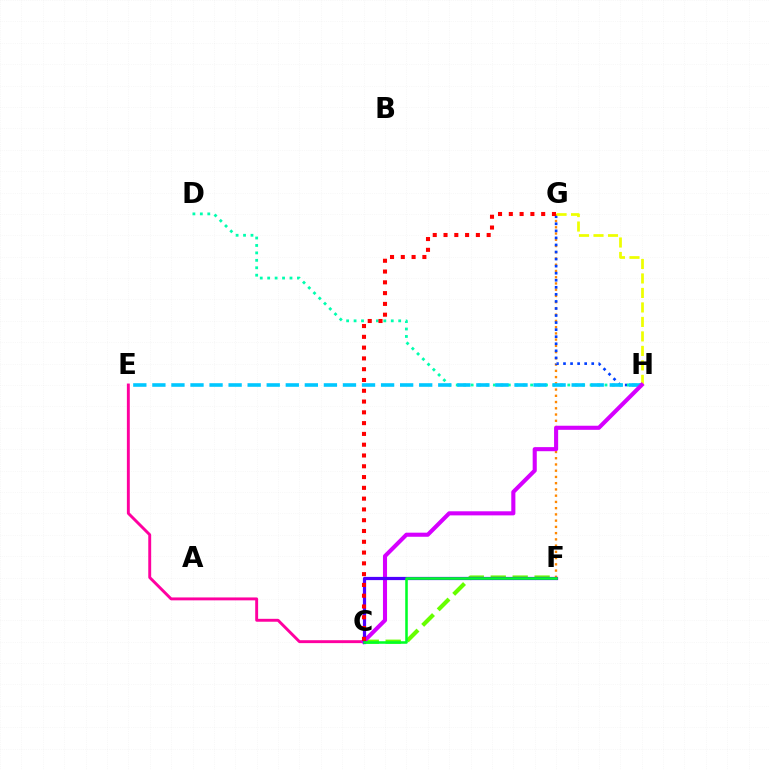{('F', 'G'): [{'color': '#ff8800', 'line_style': 'dotted', 'thickness': 1.7}], ('G', 'H'): [{'color': '#003fff', 'line_style': 'dotted', 'thickness': 1.92}, {'color': '#eeff00', 'line_style': 'dashed', 'thickness': 1.97}], ('D', 'H'): [{'color': '#00ffaf', 'line_style': 'dotted', 'thickness': 2.02}], ('C', 'F'): [{'color': '#66ff00', 'line_style': 'dashed', 'thickness': 2.98}, {'color': '#4f00ff', 'line_style': 'solid', 'thickness': 2.32}, {'color': '#00ff27', 'line_style': 'solid', 'thickness': 1.83}], ('C', 'E'): [{'color': '#ff00a0', 'line_style': 'solid', 'thickness': 2.09}], ('E', 'H'): [{'color': '#00c7ff', 'line_style': 'dashed', 'thickness': 2.59}], ('C', 'H'): [{'color': '#d600ff', 'line_style': 'solid', 'thickness': 2.94}], ('C', 'G'): [{'color': '#ff0000', 'line_style': 'dotted', 'thickness': 2.93}]}